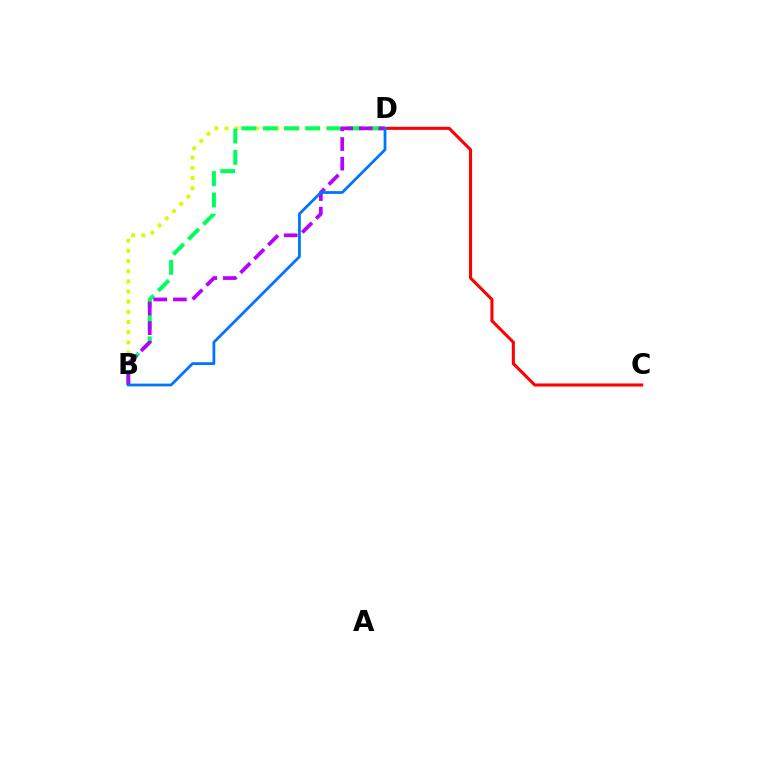{('C', 'D'): [{'color': '#ff0000', 'line_style': 'solid', 'thickness': 2.2}], ('B', 'D'): [{'color': '#d1ff00', 'line_style': 'dotted', 'thickness': 2.76}, {'color': '#00ff5c', 'line_style': 'dashed', 'thickness': 2.89}, {'color': '#b900ff', 'line_style': 'dashed', 'thickness': 2.67}, {'color': '#0074ff', 'line_style': 'solid', 'thickness': 2.0}]}